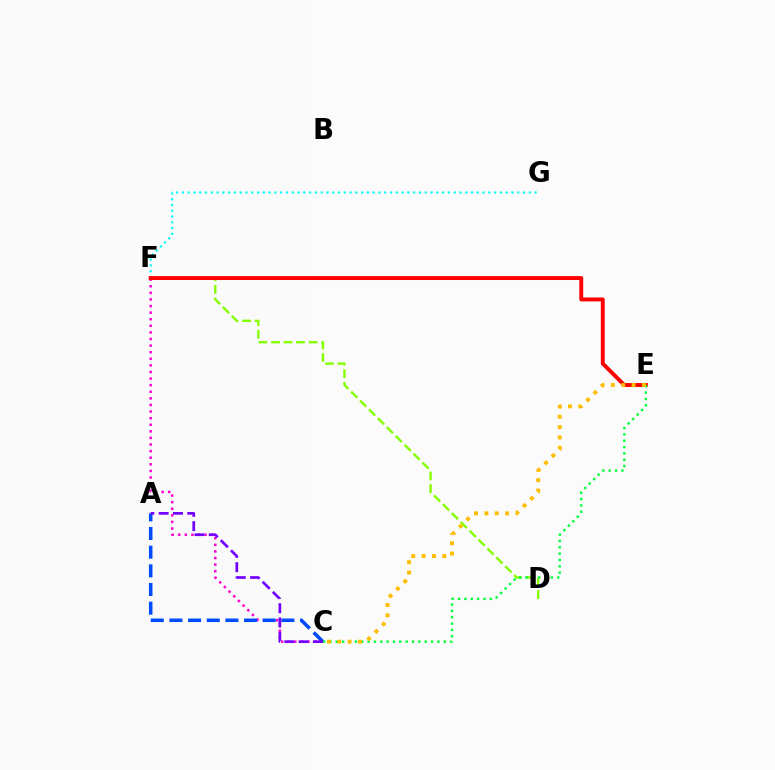{('D', 'F'): [{'color': '#84ff00', 'line_style': 'dashed', 'thickness': 1.71}], ('F', 'G'): [{'color': '#00fff6', 'line_style': 'dotted', 'thickness': 1.57}], ('C', 'F'): [{'color': '#ff00cf', 'line_style': 'dotted', 'thickness': 1.79}], ('A', 'C'): [{'color': '#004bff', 'line_style': 'dashed', 'thickness': 2.54}, {'color': '#7200ff', 'line_style': 'dashed', 'thickness': 1.94}], ('E', 'F'): [{'color': '#ff0000', 'line_style': 'solid', 'thickness': 2.82}], ('C', 'E'): [{'color': '#00ff39', 'line_style': 'dotted', 'thickness': 1.72}, {'color': '#ffbd00', 'line_style': 'dotted', 'thickness': 2.81}]}